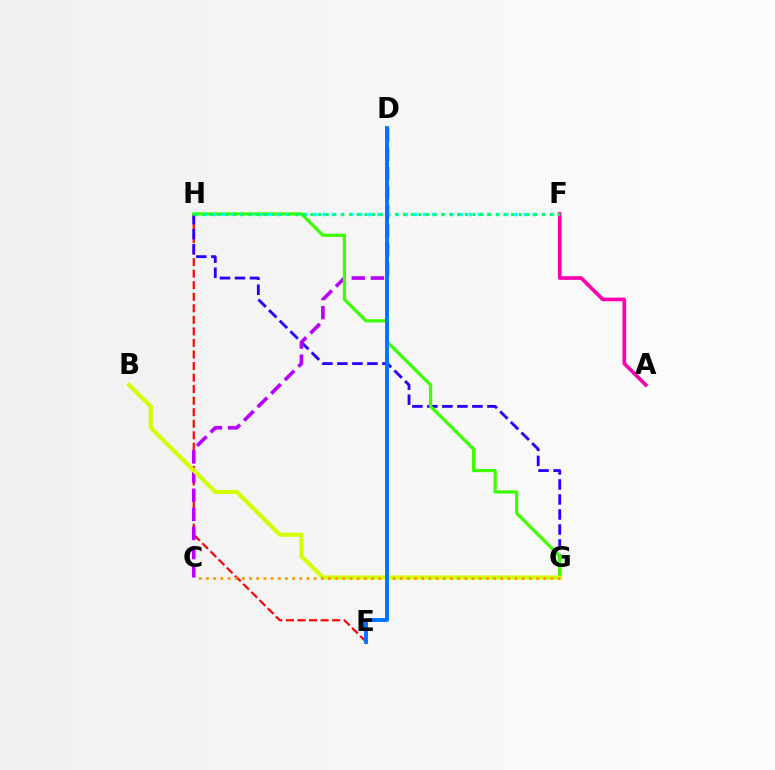{('E', 'H'): [{'color': '#ff0000', 'line_style': 'dashed', 'thickness': 1.57}], ('G', 'H'): [{'color': '#2500ff', 'line_style': 'dashed', 'thickness': 2.04}, {'color': '#3dff00', 'line_style': 'solid', 'thickness': 2.32}], ('C', 'D'): [{'color': '#b900ff', 'line_style': 'dashed', 'thickness': 2.6}], ('F', 'H'): [{'color': '#00fff6', 'line_style': 'dotted', 'thickness': 2.48}, {'color': '#00ff5c', 'line_style': 'dotted', 'thickness': 2.1}], ('A', 'F'): [{'color': '#ff00ac', 'line_style': 'solid', 'thickness': 2.64}], ('B', 'G'): [{'color': '#d1ff00', 'line_style': 'solid', 'thickness': 2.96}], ('C', 'G'): [{'color': '#ff9400', 'line_style': 'dotted', 'thickness': 1.95}], ('D', 'E'): [{'color': '#0074ff', 'line_style': 'solid', 'thickness': 2.8}]}